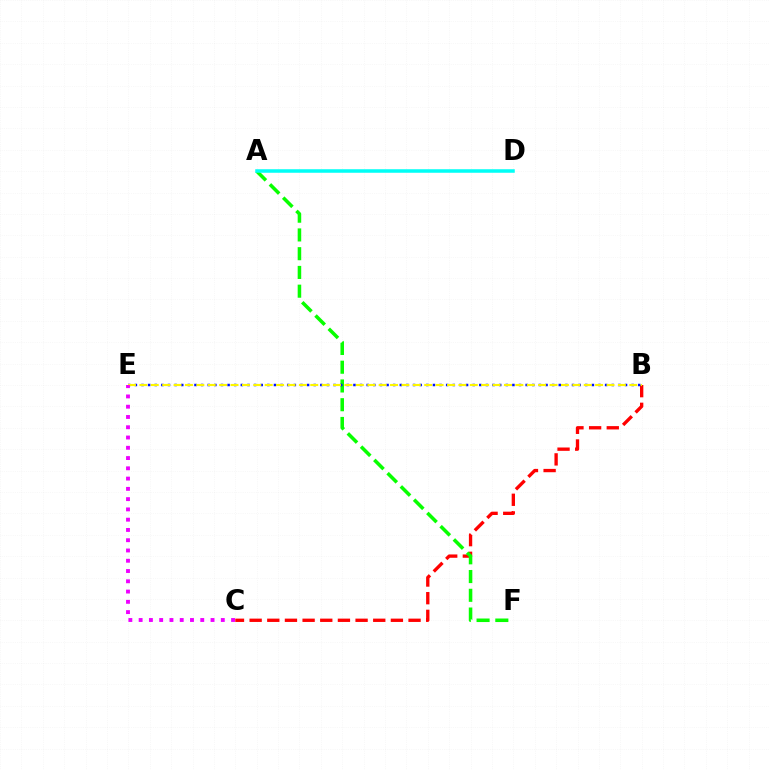{('B', 'C'): [{'color': '#ff0000', 'line_style': 'dashed', 'thickness': 2.4}], ('A', 'F'): [{'color': '#08ff00', 'line_style': 'dashed', 'thickness': 2.55}], ('B', 'E'): [{'color': '#0010ff', 'line_style': 'dotted', 'thickness': 1.8}, {'color': '#fcf500', 'line_style': 'dashed', 'thickness': 1.55}], ('A', 'D'): [{'color': '#00fff6', 'line_style': 'solid', 'thickness': 2.54}], ('C', 'E'): [{'color': '#ee00ff', 'line_style': 'dotted', 'thickness': 2.79}]}